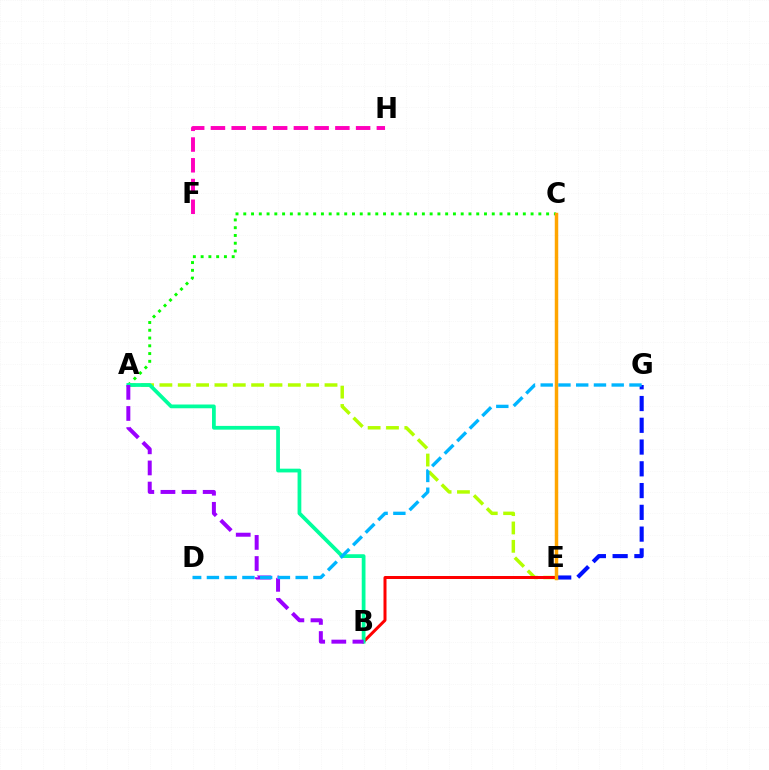{('A', 'C'): [{'color': '#08ff00', 'line_style': 'dotted', 'thickness': 2.11}], ('A', 'E'): [{'color': '#b3ff00', 'line_style': 'dashed', 'thickness': 2.49}], ('B', 'E'): [{'color': '#ff0000', 'line_style': 'solid', 'thickness': 2.16}], ('E', 'G'): [{'color': '#0010ff', 'line_style': 'dashed', 'thickness': 2.96}], ('A', 'B'): [{'color': '#00ff9d', 'line_style': 'solid', 'thickness': 2.7}, {'color': '#9b00ff', 'line_style': 'dashed', 'thickness': 2.87}], ('C', 'E'): [{'color': '#ffa500', 'line_style': 'solid', 'thickness': 2.5}], ('D', 'G'): [{'color': '#00b5ff', 'line_style': 'dashed', 'thickness': 2.41}], ('F', 'H'): [{'color': '#ff00bd', 'line_style': 'dashed', 'thickness': 2.82}]}